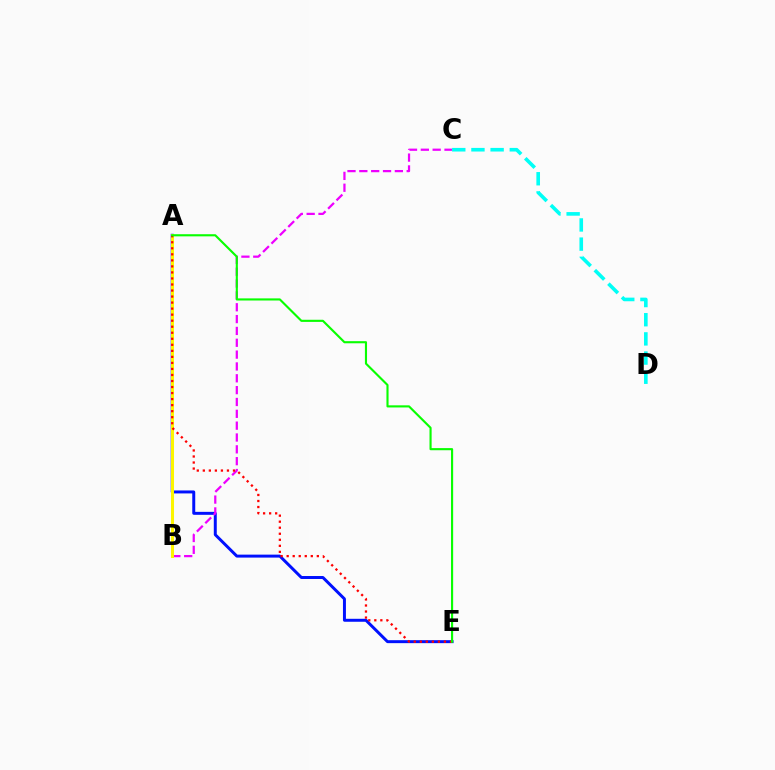{('A', 'E'): [{'color': '#0010ff', 'line_style': 'solid', 'thickness': 2.14}, {'color': '#ff0000', 'line_style': 'dotted', 'thickness': 1.64}, {'color': '#08ff00', 'line_style': 'solid', 'thickness': 1.53}], ('B', 'C'): [{'color': '#ee00ff', 'line_style': 'dashed', 'thickness': 1.61}], ('A', 'B'): [{'color': '#fcf500', 'line_style': 'solid', 'thickness': 2.18}], ('C', 'D'): [{'color': '#00fff6', 'line_style': 'dashed', 'thickness': 2.6}]}